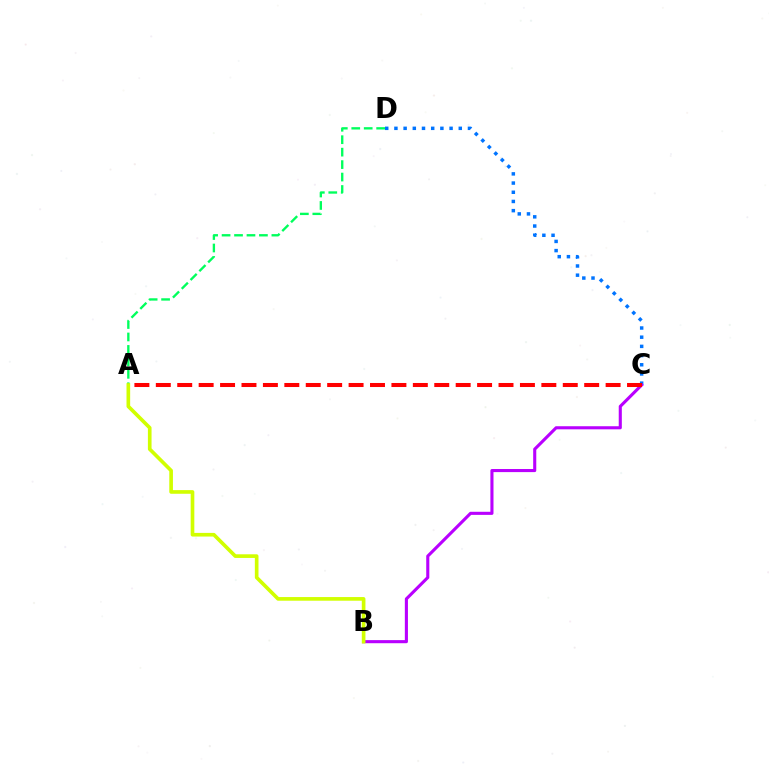{('C', 'D'): [{'color': '#0074ff', 'line_style': 'dotted', 'thickness': 2.5}], ('B', 'C'): [{'color': '#b900ff', 'line_style': 'solid', 'thickness': 2.23}], ('A', 'C'): [{'color': '#ff0000', 'line_style': 'dashed', 'thickness': 2.91}], ('A', 'D'): [{'color': '#00ff5c', 'line_style': 'dashed', 'thickness': 1.69}], ('A', 'B'): [{'color': '#d1ff00', 'line_style': 'solid', 'thickness': 2.63}]}